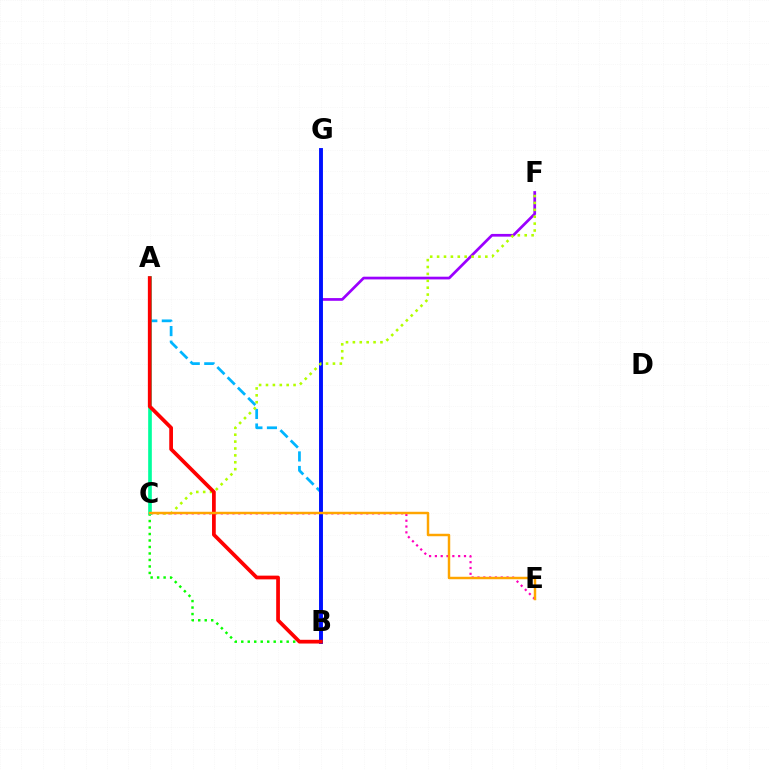{('B', 'F'): [{'color': '#9b00ff', 'line_style': 'solid', 'thickness': 1.96}], ('C', 'E'): [{'color': '#ff00bd', 'line_style': 'dotted', 'thickness': 1.58}, {'color': '#ffa500', 'line_style': 'solid', 'thickness': 1.77}], ('B', 'C'): [{'color': '#08ff00', 'line_style': 'dotted', 'thickness': 1.76}], ('A', 'B'): [{'color': '#00b5ff', 'line_style': 'dashed', 'thickness': 1.98}, {'color': '#ff0000', 'line_style': 'solid', 'thickness': 2.68}], ('B', 'G'): [{'color': '#0010ff', 'line_style': 'solid', 'thickness': 2.8}], ('C', 'F'): [{'color': '#b3ff00', 'line_style': 'dotted', 'thickness': 1.87}], ('A', 'C'): [{'color': '#00ff9d', 'line_style': 'solid', 'thickness': 2.63}]}